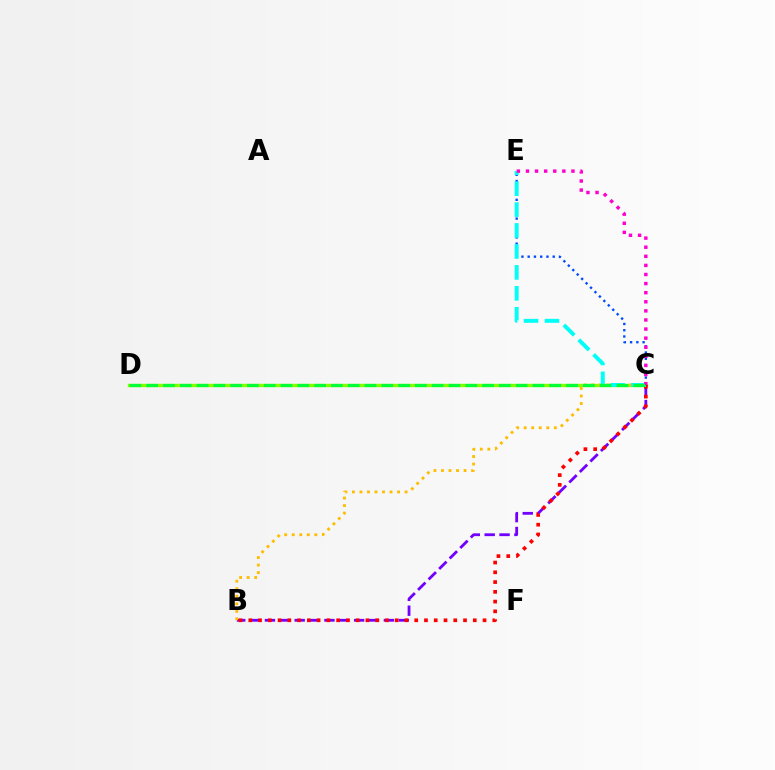{('C', 'D'): [{'color': '#84ff00', 'line_style': 'solid', 'thickness': 2.42}, {'color': '#00ff39', 'line_style': 'dashed', 'thickness': 2.28}], ('C', 'E'): [{'color': '#004bff', 'line_style': 'dotted', 'thickness': 1.7}, {'color': '#00fff6', 'line_style': 'dashed', 'thickness': 2.84}, {'color': '#ff00cf', 'line_style': 'dotted', 'thickness': 2.47}], ('B', 'C'): [{'color': '#7200ff', 'line_style': 'dashed', 'thickness': 2.02}, {'color': '#ffbd00', 'line_style': 'dotted', 'thickness': 2.05}, {'color': '#ff0000', 'line_style': 'dotted', 'thickness': 2.65}]}